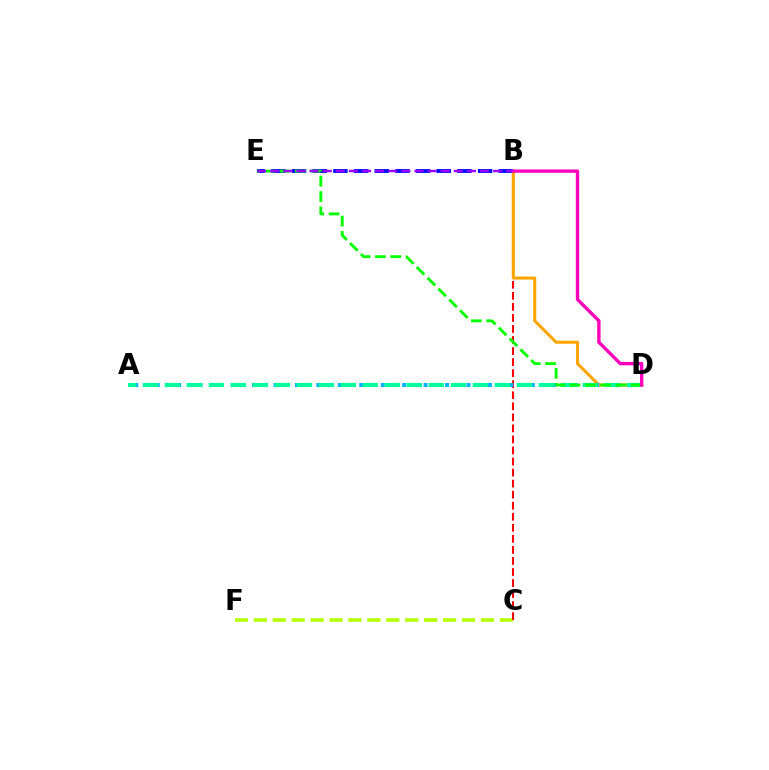{('B', 'E'): [{'color': '#0010ff', 'line_style': 'dashed', 'thickness': 2.81}, {'color': '#9b00ff', 'line_style': 'dashed', 'thickness': 1.78}], ('C', 'F'): [{'color': '#b3ff00', 'line_style': 'dashed', 'thickness': 2.57}], ('B', 'C'): [{'color': '#ff0000', 'line_style': 'dashed', 'thickness': 1.5}], ('B', 'D'): [{'color': '#ffa500', 'line_style': 'solid', 'thickness': 2.21}, {'color': '#ff00bd', 'line_style': 'solid', 'thickness': 2.42}], ('A', 'D'): [{'color': '#00b5ff', 'line_style': 'dotted', 'thickness': 2.91}, {'color': '#00ff9d', 'line_style': 'dashed', 'thickness': 2.99}], ('D', 'E'): [{'color': '#08ff00', 'line_style': 'dashed', 'thickness': 2.08}]}